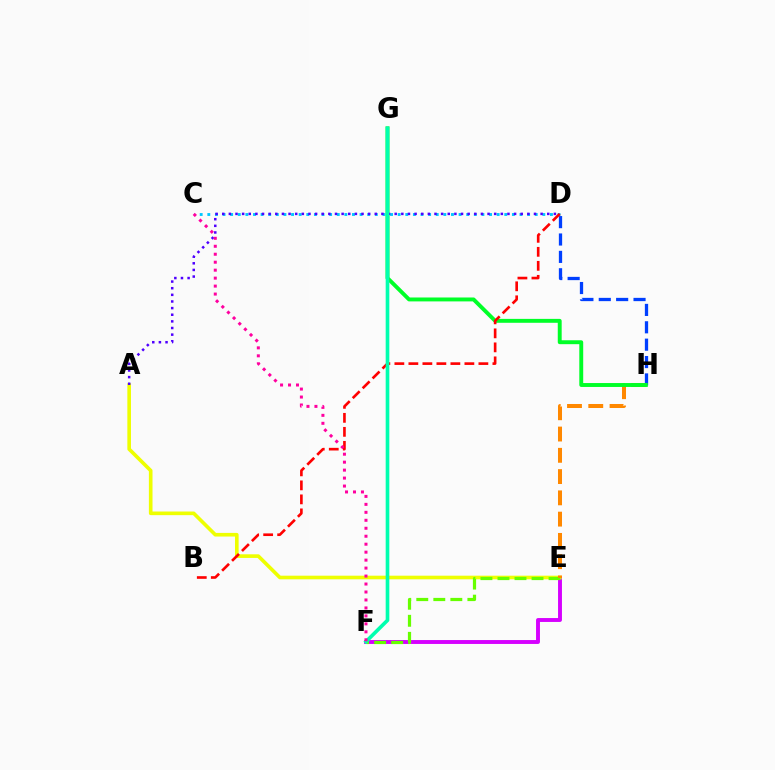{('D', 'H'): [{'color': '#003fff', 'line_style': 'dashed', 'thickness': 2.36}], ('E', 'F'): [{'color': '#d600ff', 'line_style': 'solid', 'thickness': 2.81}, {'color': '#66ff00', 'line_style': 'dashed', 'thickness': 2.31}], ('C', 'D'): [{'color': '#00c7ff', 'line_style': 'dotted', 'thickness': 2.07}], ('A', 'E'): [{'color': '#eeff00', 'line_style': 'solid', 'thickness': 2.61}], ('E', 'H'): [{'color': '#ff8800', 'line_style': 'dashed', 'thickness': 2.89}], ('G', 'H'): [{'color': '#00ff27', 'line_style': 'solid', 'thickness': 2.81}], ('A', 'D'): [{'color': '#4f00ff', 'line_style': 'dotted', 'thickness': 1.8}], ('B', 'D'): [{'color': '#ff0000', 'line_style': 'dashed', 'thickness': 1.9}], ('F', 'G'): [{'color': '#00ffaf', 'line_style': 'solid', 'thickness': 2.62}], ('C', 'F'): [{'color': '#ff00a0', 'line_style': 'dotted', 'thickness': 2.16}]}